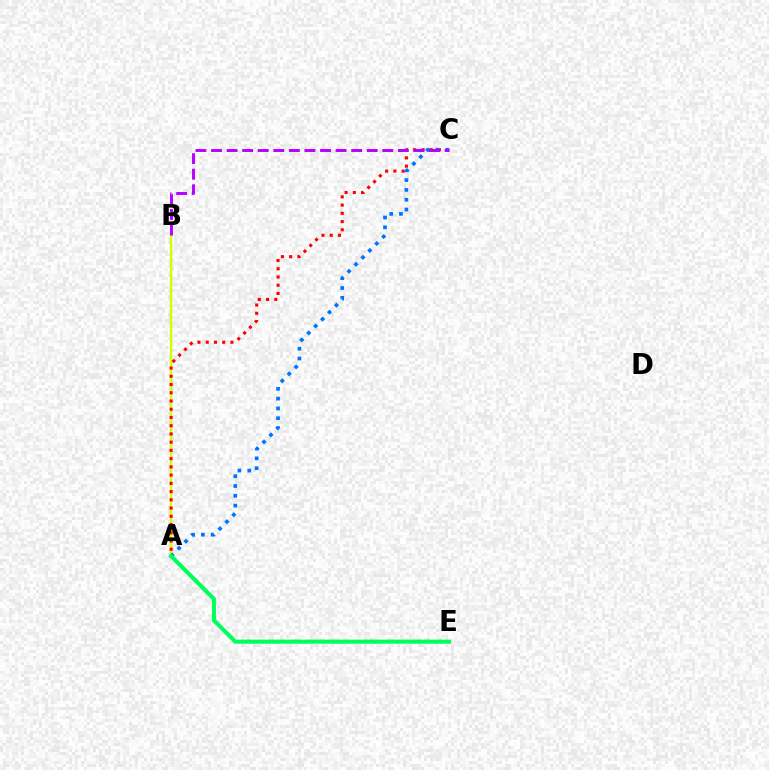{('A', 'B'): [{'color': '#d1ff00', 'line_style': 'solid', 'thickness': 1.77}], ('A', 'C'): [{'color': '#ff0000', 'line_style': 'dotted', 'thickness': 2.24}, {'color': '#0074ff', 'line_style': 'dotted', 'thickness': 2.66}], ('B', 'C'): [{'color': '#b900ff', 'line_style': 'dashed', 'thickness': 2.12}], ('A', 'E'): [{'color': '#00ff5c', 'line_style': 'solid', 'thickness': 2.95}]}